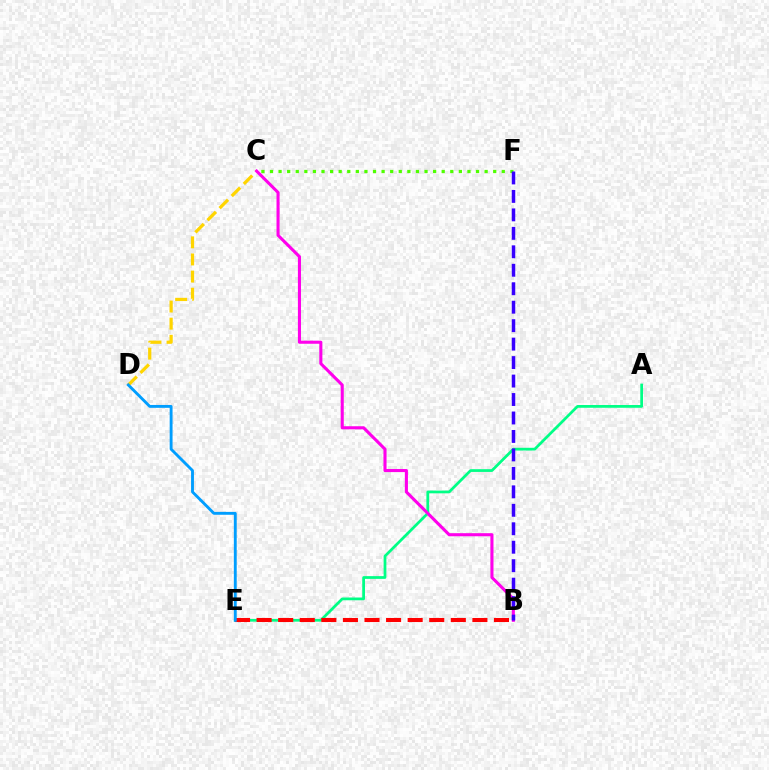{('C', 'F'): [{'color': '#4fff00', 'line_style': 'dotted', 'thickness': 2.33}], ('C', 'D'): [{'color': '#ffd500', 'line_style': 'dashed', 'thickness': 2.33}], ('A', 'E'): [{'color': '#00ff86', 'line_style': 'solid', 'thickness': 1.98}], ('B', 'C'): [{'color': '#ff00ed', 'line_style': 'solid', 'thickness': 2.22}], ('B', 'F'): [{'color': '#3700ff', 'line_style': 'dashed', 'thickness': 2.51}], ('B', 'E'): [{'color': '#ff0000', 'line_style': 'dashed', 'thickness': 2.93}], ('D', 'E'): [{'color': '#009eff', 'line_style': 'solid', 'thickness': 2.07}]}